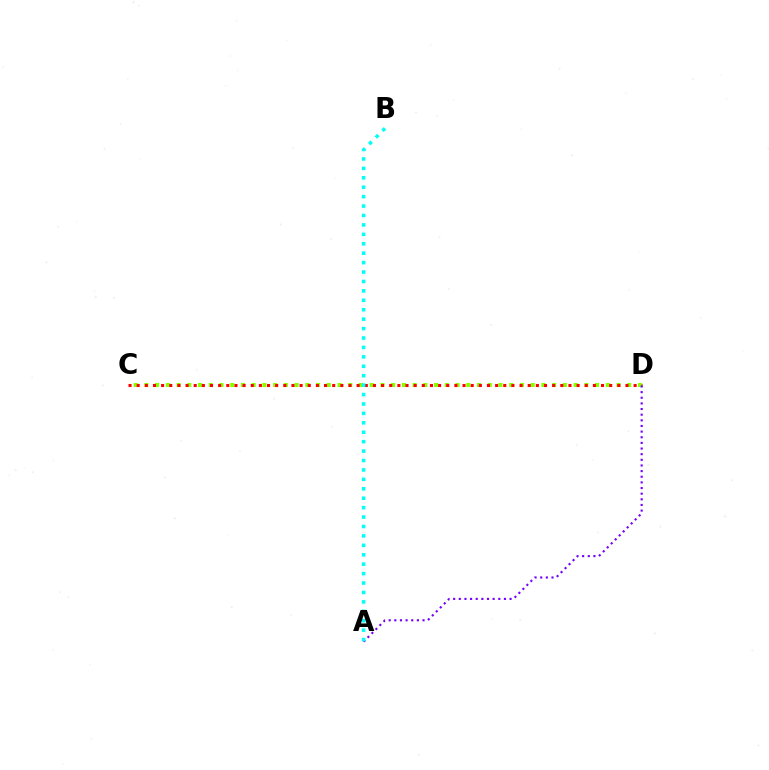{('C', 'D'): [{'color': '#84ff00', 'line_style': 'dotted', 'thickness': 2.92}, {'color': '#ff0000', 'line_style': 'dotted', 'thickness': 2.21}], ('A', 'D'): [{'color': '#7200ff', 'line_style': 'dotted', 'thickness': 1.53}], ('A', 'B'): [{'color': '#00fff6', 'line_style': 'dotted', 'thickness': 2.56}]}